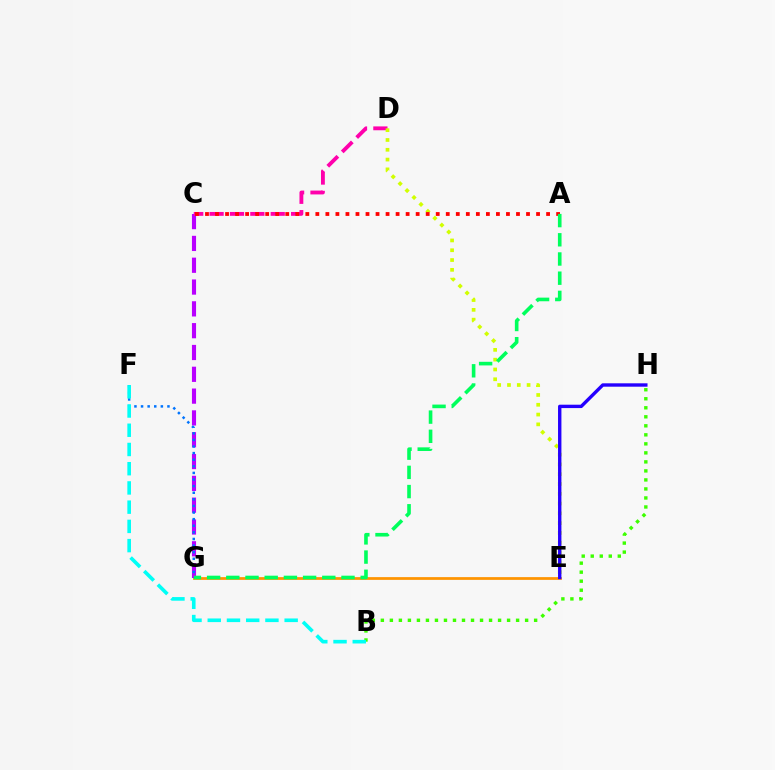{('E', 'G'): [{'color': '#ff9400', 'line_style': 'solid', 'thickness': 1.98}], ('C', 'G'): [{'color': '#b900ff', 'line_style': 'dashed', 'thickness': 2.96}], ('C', 'D'): [{'color': '#ff00ac', 'line_style': 'dashed', 'thickness': 2.77}], ('D', 'E'): [{'color': '#d1ff00', 'line_style': 'dotted', 'thickness': 2.66}], ('A', 'C'): [{'color': '#ff0000', 'line_style': 'dotted', 'thickness': 2.73}], ('A', 'G'): [{'color': '#00ff5c', 'line_style': 'dashed', 'thickness': 2.61}], ('B', 'H'): [{'color': '#3dff00', 'line_style': 'dotted', 'thickness': 2.45}], ('F', 'G'): [{'color': '#0074ff', 'line_style': 'dotted', 'thickness': 1.79}], ('E', 'H'): [{'color': '#2500ff', 'line_style': 'solid', 'thickness': 2.43}], ('B', 'F'): [{'color': '#00fff6', 'line_style': 'dashed', 'thickness': 2.61}]}